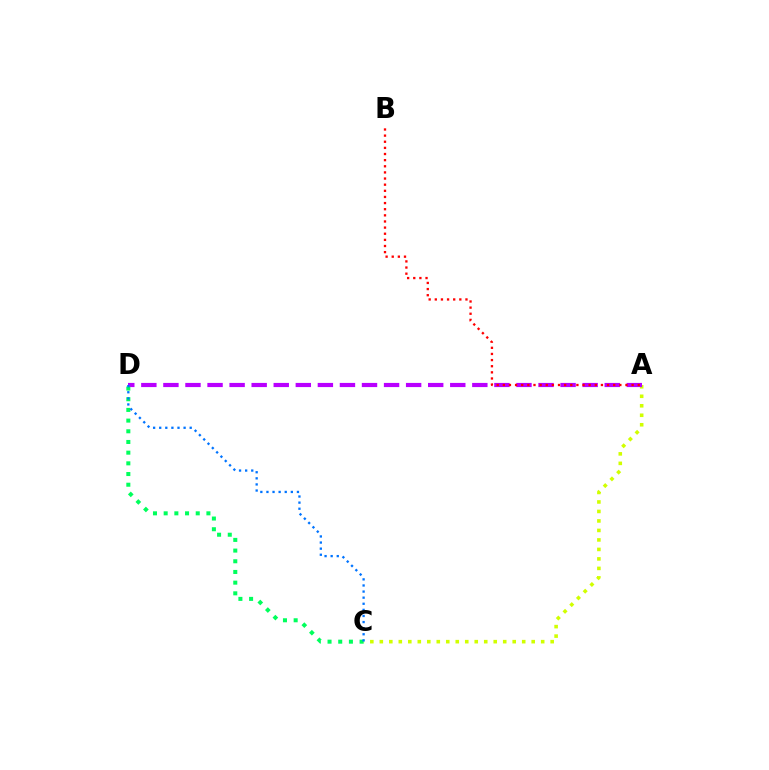{('A', 'C'): [{'color': '#d1ff00', 'line_style': 'dotted', 'thickness': 2.58}], ('A', 'D'): [{'color': '#b900ff', 'line_style': 'dashed', 'thickness': 3.0}], ('C', 'D'): [{'color': '#00ff5c', 'line_style': 'dotted', 'thickness': 2.9}, {'color': '#0074ff', 'line_style': 'dotted', 'thickness': 1.66}], ('A', 'B'): [{'color': '#ff0000', 'line_style': 'dotted', 'thickness': 1.67}]}